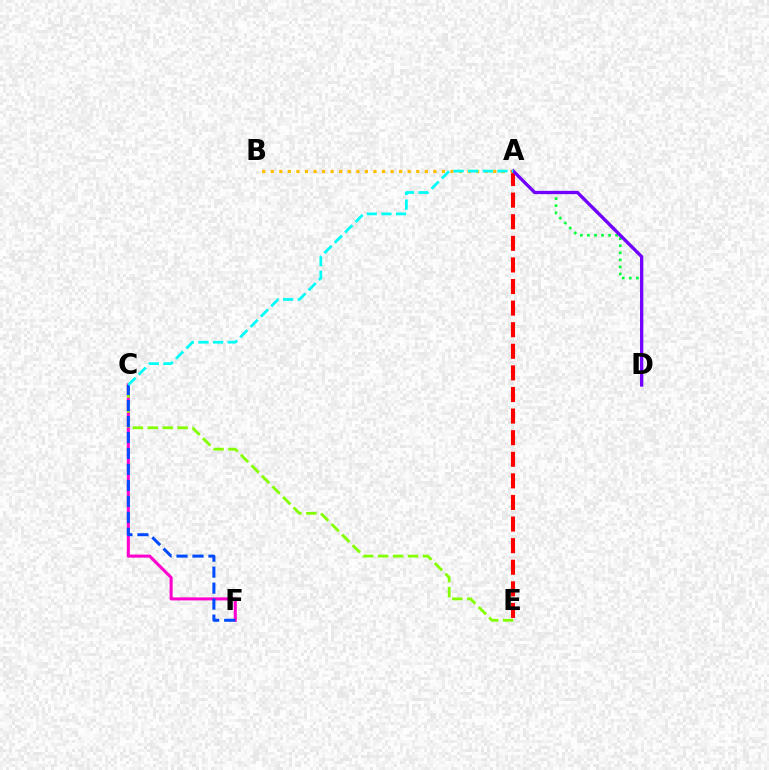{('C', 'F'): [{'color': '#ff00cf', 'line_style': 'solid', 'thickness': 2.19}, {'color': '#004bff', 'line_style': 'dashed', 'thickness': 2.17}], ('A', 'E'): [{'color': '#ff0000', 'line_style': 'dashed', 'thickness': 2.93}], ('C', 'E'): [{'color': '#84ff00', 'line_style': 'dashed', 'thickness': 2.03}], ('A', 'D'): [{'color': '#00ff39', 'line_style': 'dotted', 'thickness': 1.92}, {'color': '#7200ff', 'line_style': 'solid', 'thickness': 2.37}], ('A', 'B'): [{'color': '#ffbd00', 'line_style': 'dotted', 'thickness': 2.33}], ('A', 'C'): [{'color': '#00fff6', 'line_style': 'dashed', 'thickness': 1.99}]}